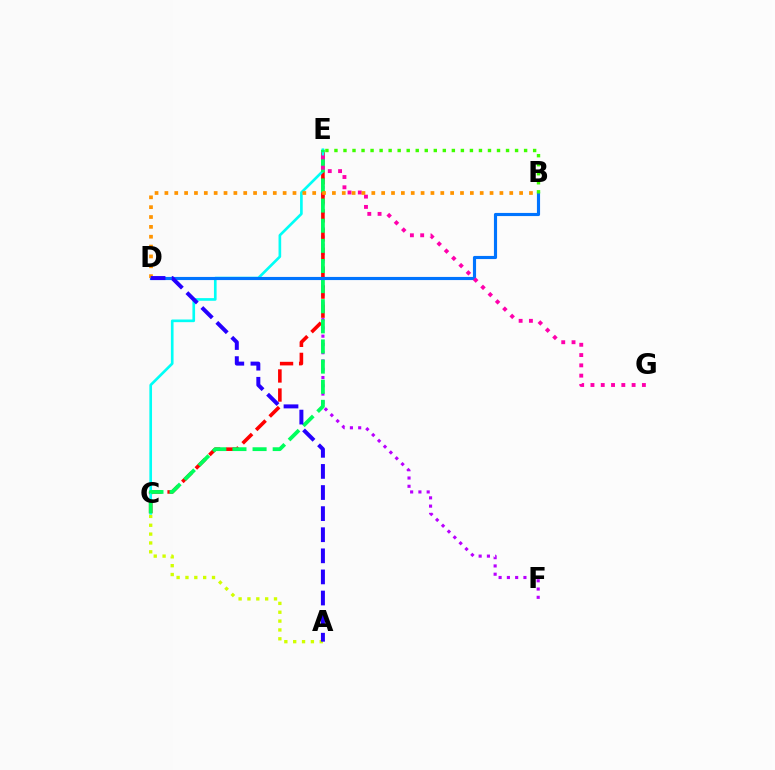{('A', 'C'): [{'color': '#d1ff00', 'line_style': 'dotted', 'thickness': 2.4}], ('E', 'F'): [{'color': '#b900ff', 'line_style': 'dotted', 'thickness': 2.25}], ('C', 'E'): [{'color': '#ff0000', 'line_style': 'dashed', 'thickness': 2.59}, {'color': '#00fff6', 'line_style': 'solid', 'thickness': 1.91}, {'color': '#00ff5c', 'line_style': 'dashed', 'thickness': 2.73}], ('B', 'D'): [{'color': '#0074ff', 'line_style': 'solid', 'thickness': 2.26}, {'color': '#ff9400', 'line_style': 'dotted', 'thickness': 2.68}], ('E', 'G'): [{'color': '#ff00ac', 'line_style': 'dotted', 'thickness': 2.79}], ('B', 'E'): [{'color': '#3dff00', 'line_style': 'dotted', 'thickness': 2.45}], ('A', 'D'): [{'color': '#2500ff', 'line_style': 'dashed', 'thickness': 2.87}]}